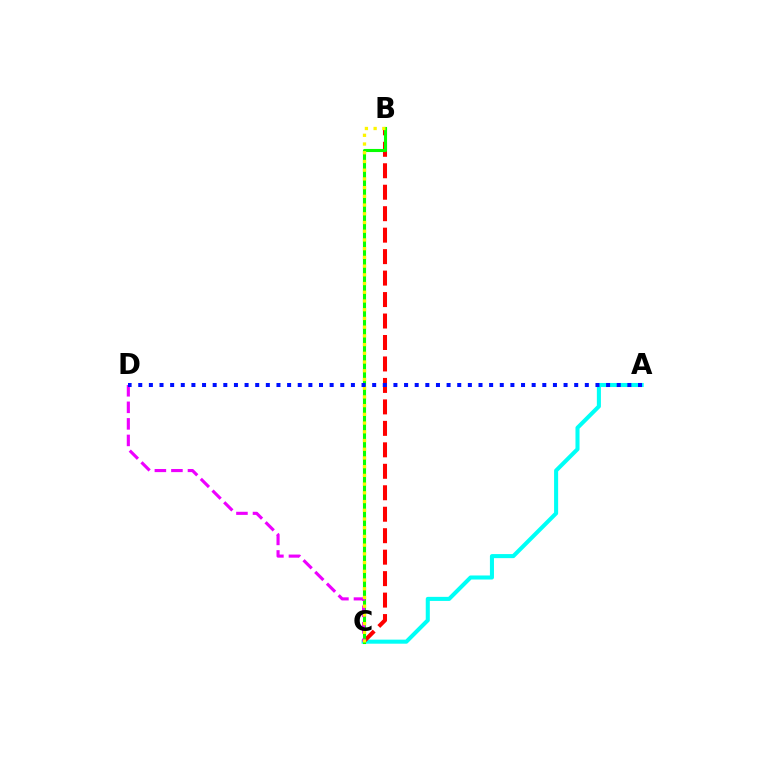{('A', 'C'): [{'color': '#00fff6', 'line_style': 'solid', 'thickness': 2.92}], ('B', 'C'): [{'color': '#ff0000', 'line_style': 'dashed', 'thickness': 2.92}, {'color': '#08ff00', 'line_style': 'solid', 'thickness': 2.23}, {'color': '#fcf500', 'line_style': 'dotted', 'thickness': 2.37}], ('C', 'D'): [{'color': '#ee00ff', 'line_style': 'dashed', 'thickness': 2.25}], ('A', 'D'): [{'color': '#0010ff', 'line_style': 'dotted', 'thickness': 2.89}]}